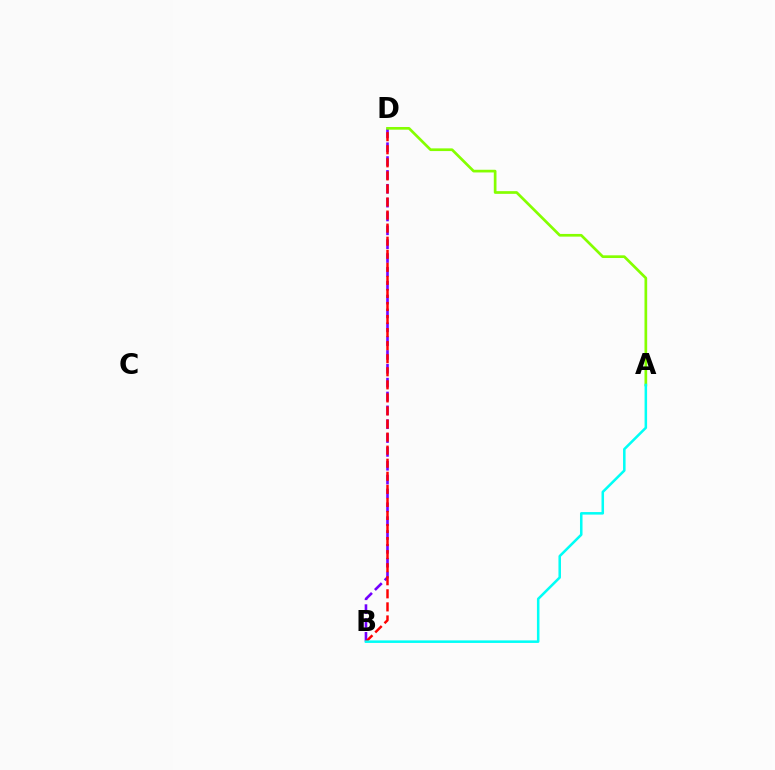{('B', 'D'): [{'color': '#7200ff', 'line_style': 'dashed', 'thickness': 1.88}, {'color': '#ff0000', 'line_style': 'dashed', 'thickness': 1.77}], ('A', 'D'): [{'color': '#84ff00', 'line_style': 'solid', 'thickness': 1.94}], ('A', 'B'): [{'color': '#00fff6', 'line_style': 'solid', 'thickness': 1.82}]}